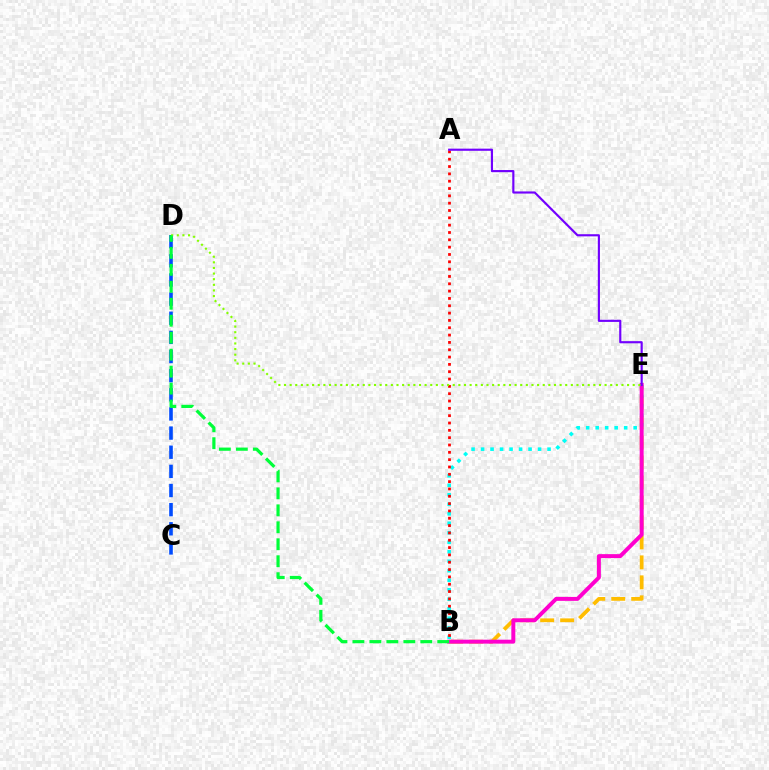{('C', 'D'): [{'color': '#004bff', 'line_style': 'dashed', 'thickness': 2.6}], ('B', 'E'): [{'color': '#ffbd00', 'line_style': 'dashed', 'thickness': 2.71}, {'color': '#00fff6', 'line_style': 'dotted', 'thickness': 2.58}, {'color': '#ff00cf', 'line_style': 'solid', 'thickness': 2.84}], ('A', 'B'): [{'color': '#ff0000', 'line_style': 'dotted', 'thickness': 1.99}], ('A', 'E'): [{'color': '#7200ff', 'line_style': 'solid', 'thickness': 1.55}], ('D', 'E'): [{'color': '#84ff00', 'line_style': 'dotted', 'thickness': 1.53}], ('B', 'D'): [{'color': '#00ff39', 'line_style': 'dashed', 'thickness': 2.3}]}